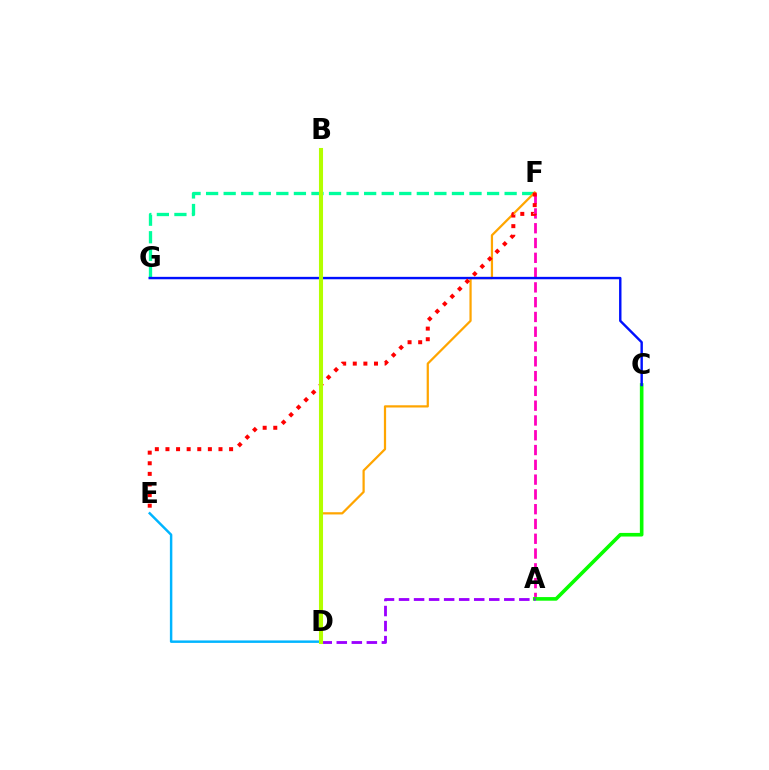{('F', 'G'): [{'color': '#00ff9d', 'line_style': 'dashed', 'thickness': 2.39}], ('A', 'F'): [{'color': '#ff00bd', 'line_style': 'dashed', 'thickness': 2.01}], ('D', 'E'): [{'color': '#00b5ff', 'line_style': 'solid', 'thickness': 1.77}], ('D', 'F'): [{'color': '#ffa500', 'line_style': 'solid', 'thickness': 1.61}], ('A', 'C'): [{'color': '#08ff00', 'line_style': 'solid', 'thickness': 2.6}], ('A', 'D'): [{'color': '#9b00ff', 'line_style': 'dashed', 'thickness': 2.04}], ('C', 'G'): [{'color': '#0010ff', 'line_style': 'solid', 'thickness': 1.74}], ('E', 'F'): [{'color': '#ff0000', 'line_style': 'dotted', 'thickness': 2.88}], ('B', 'D'): [{'color': '#b3ff00', 'line_style': 'solid', 'thickness': 2.93}]}